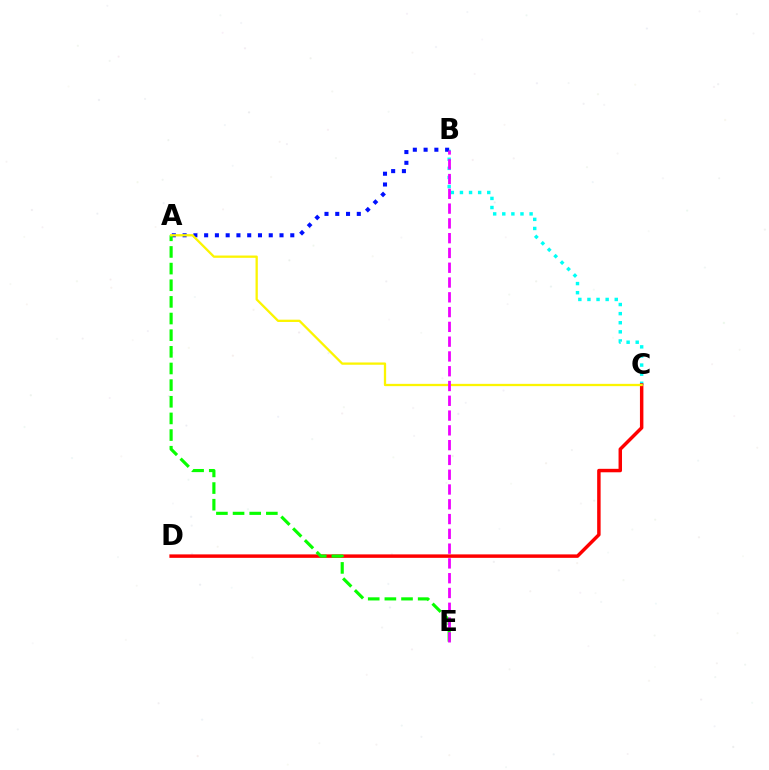{('B', 'C'): [{'color': '#00fff6', 'line_style': 'dotted', 'thickness': 2.47}], ('A', 'B'): [{'color': '#0010ff', 'line_style': 'dotted', 'thickness': 2.93}], ('C', 'D'): [{'color': '#ff0000', 'line_style': 'solid', 'thickness': 2.49}], ('A', 'E'): [{'color': '#08ff00', 'line_style': 'dashed', 'thickness': 2.26}], ('A', 'C'): [{'color': '#fcf500', 'line_style': 'solid', 'thickness': 1.65}], ('B', 'E'): [{'color': '#ee00ff', 'line_style': 'dashed', 'thickness': 2.01}]}